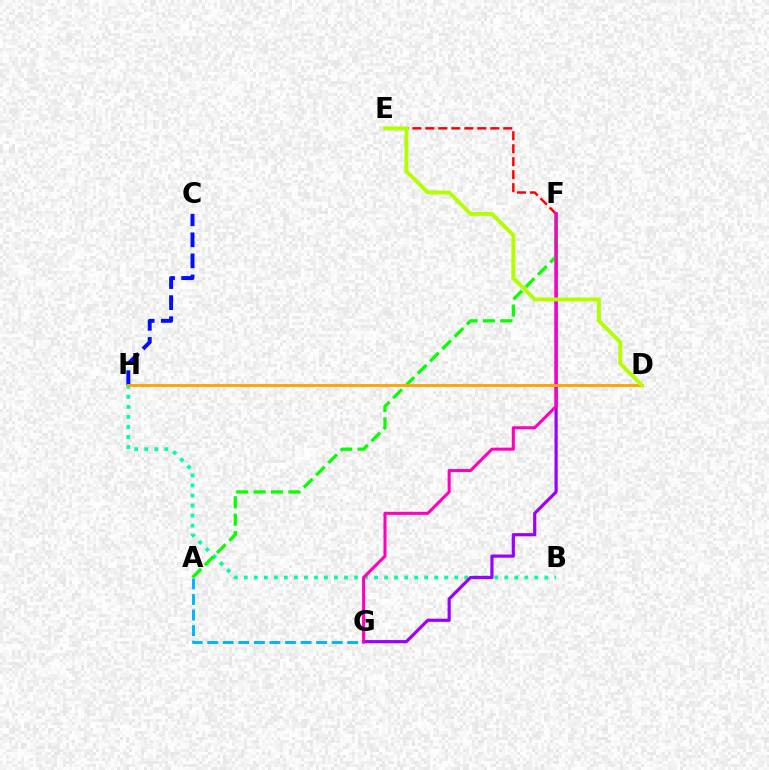{('B', 'H'): [{'color': '#00ff9d', 'line_style': 'dotted', 'thickness': 2.72}], ('A', 'G'): [{'color': '#00b5ff', 'line_style': 'dashed', 'thickness': 2.11}], ('E', 'F'): [{'color': '#ff0000', 'line_style': 'dashed', 'thickness': 1.76}], ('C', 'H'): [{'color': '#0010ff', 'line_style': 'dashed', 'thickness': 2.86}], ('F', 'G'): [{'color': '#9b00ff', 'line_style': 'solid', 'thickness': 2.3}, {'color': '#ff00bd', 'line_style': 'solid', 'thickness': 2.19}], ('A', 'F'): [{'color': '#08ff00', 'line_style': 'dashed', 'thickness': 2.36}], ('D', 'H'): [{'color': '#ffa500', 'line_style': 'solid', 'thickness': 2.08}], ('D', 'E'): [{'color': '#b3ff00', 'line_style': 'solid', 'thickness': 2.81}]}